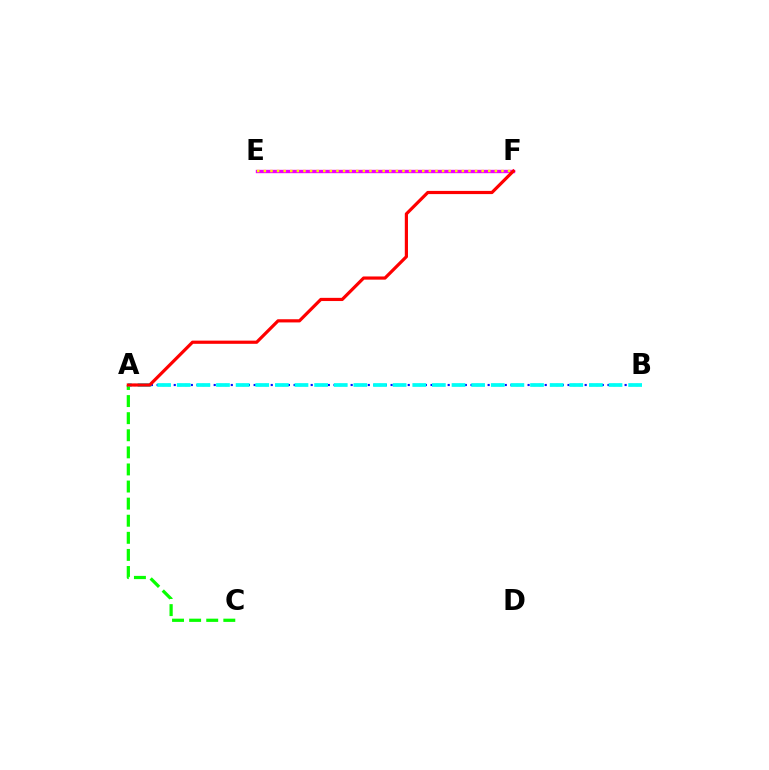{('A', 'C'): [{'color': '#08ff00', 'line_style': 'dashed', 'thickness': 2.32}], ('E', 'F'): [{'color': '#ee00ff', 'line_style': 'solid', 'thickness': 2.43}, {'color': '#fcf500', 'line_style': 'dotted', 'thickness': 1.79}], ('A', 'B'): [{'color': '#0010ff', 'line_style': 'dotted', 'thickness': 1.55}, {'color': '#00fff6', 'line_style': 'dashed', 'thickness': 2.67}], ('A', 'F'): [{'color': '#ff0000', 'line_style': 'solid', 'thickness': 2.29}]}